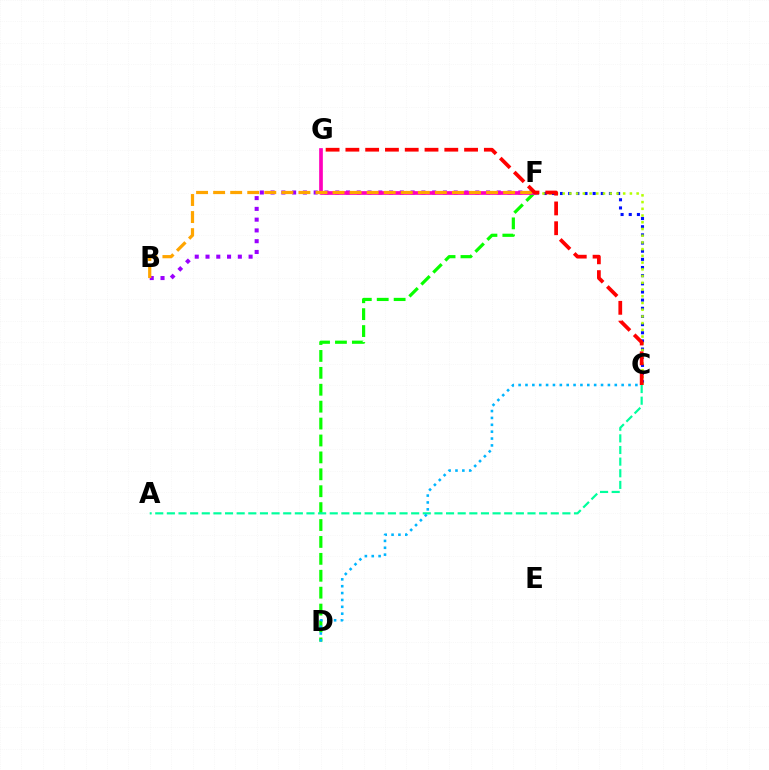{('C', 'F'): [{'color': '#0010ff', 'line_style': 'dotted', 'thickness': 2.22}, {'color': '#b3ff00', 'line_style': 'dotted', 'thickness': 1.83}], ('B', 'F'): [{'color': '#9b00ff', 'line_style': 'dotted', 'thickness': 2.93}, {'color': '#ffa500', 'line_style': 'dashed', 'thickness': 2.32}], ('D', 'F'): [{'color': '#08ff00', 'line_style': 'dashed', 'thickness': 2.3}], ('A', 'C'): [{'color': '#00ff9d', 'line_style': 'dashed', 'thickness': 1.58}], ('C', 'D'): [{'color': '#00b5ff', 'line_style': 'dotted', 'thickness': 1.87}], ('F', 'G'): [{'color': '#ff00bd', 'line_style': 'solid', 'thickness': 2.66}], ('C', 'G'): [{'color': '#ff0000', 'line_style': 'dashed', 'thickness': 2.69}]}